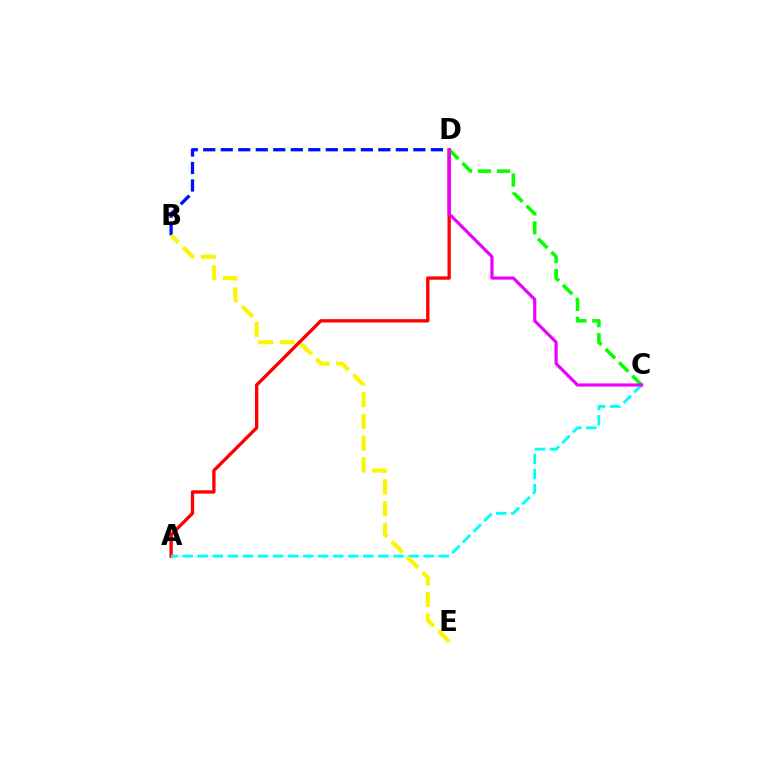{('B', 'D'): [{'color': '#0010ff', 'line_style': 'dashed', 'thickness': 2.38}], ('A', 'D'): [{'color': '#ff0000', 'line_style': 'solid', 'thickness': 2.39}], ('A', 'C'): [{'color': '#00fff6', 'line_style': 'dashed', 'thickness': 2.05}], ('B', 'E'): [{'color': '#fcf500', 'line_style': 'dashed', 'thickness': 2.95}], ('C', 'D'): [{'color': '#08ff00', 'line_style': 'dashed', 'thickness': 2.56}, {'color': '#ee00ff', 'line_style': 'solid', 'thickness': 2.28}]}